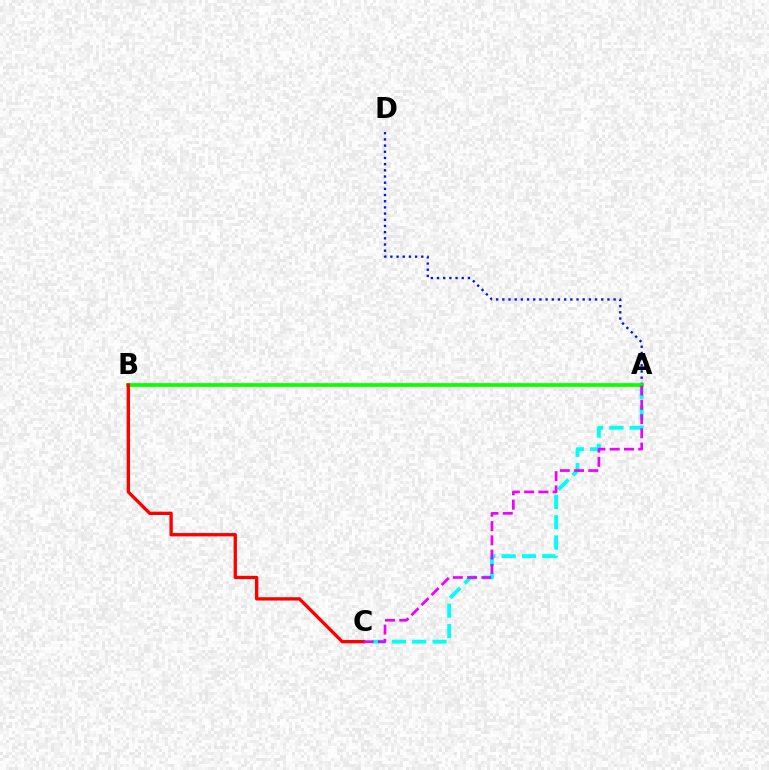{('A', 'D'): [{'color': '#0010ff', 'line_style': 'dotted', 'thickness': 1.68}], ('A', 'B'): [{'color': '#fcf500', 'line_style': 'dashed', 'thickness': 1.95}, {'color': '#08ff00', 'line_style': 'solid', 'thickness': 2.66}], ('A', 'C'): [{'color': '#00fff6', 'line_style': 'dashed', 'thickness': 2.76}, {'color': '#ee00ff', 'line_style': 'dashed', 'thickness': 1.94}], ('B', 'C'): [{'color': '#ff0000', 'line_style': 'solid', 'thickness': 2.4}]}